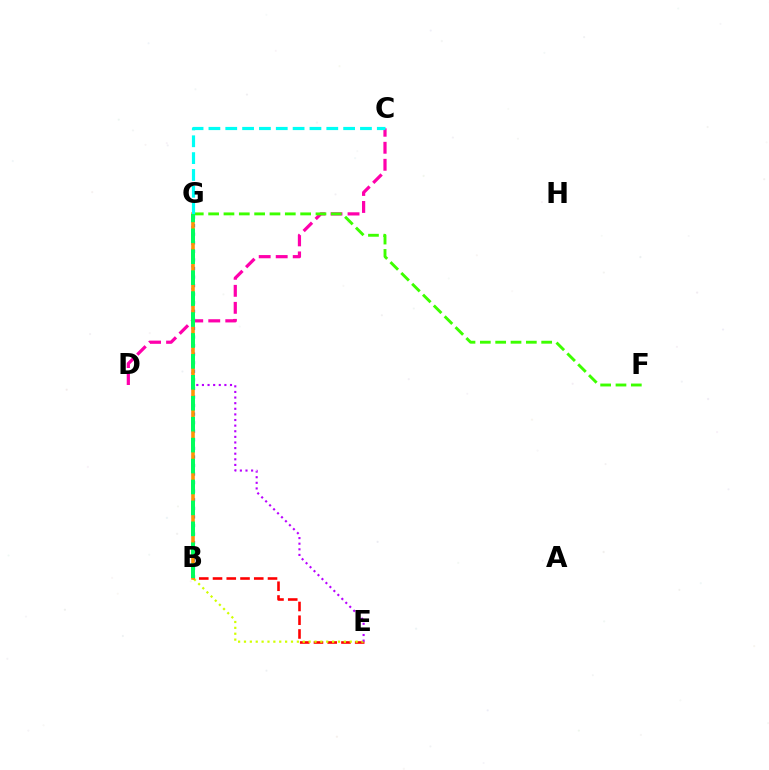{('C', 'D'): [{'color': '#ff00ac', 'line_style': 'dashed', 'thickness': 2.31}], ('B', 'G'): [{'color': '#0074ff', 'line_style': 'dotted', 'thickness': 2.33}, {'color': '#2500ff', 'line_style': 'solid', 'thickness': 1.62}, {'color': '#ff9400', 'line_style': 'solid', 'thickness': 2.53}, {'color': '#00ff5c', 'line_style': 'dashed', 'thickness': 2.84}], ('B', 'E'): [{'color': '#ff0000', 'line_style': 'dashed', 'thickness': 1.87}, {'color': '#d1ff00', 'line_style': 'dotted', 'thickness': 1.6}], ('F', 'G'): [{'color': '#3dff00', 'line_style': 'dashed', 'thickness': 2.08}], ('E', 'G'): [{'color': '#b900ff', 'line_style': 'dotted', 'thickness': 1.53}], ('C', 'G'): [{'color': '#00fff6', 'line_style': 'dashed', 'thickness': 2.29}]}